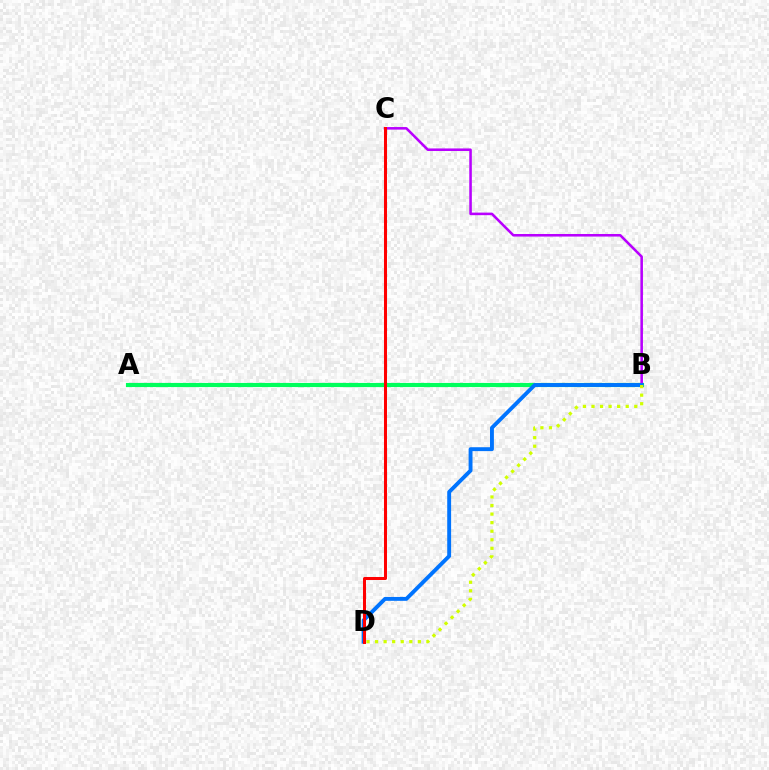{('A', 'B'): [{'color': '#00ff5c', 'line_style': 'solid', 'thickness': 2.97}], ('B', 'C'): [{'color': '#b900ff', 'line_style': 'solid', 'thickness': 1.85}], ('B', 'D'): [{'color': '#0074ff', 'line_style': 'solid', 'thickness': 2.8}, {'color': '#d1ff00', 'line_style': 'dotted', 'thickness': 2.33}], ('C', 'D'): [{'color': '#ff0000', 'line_style': 'solid', 'thickness': 2.18}]}